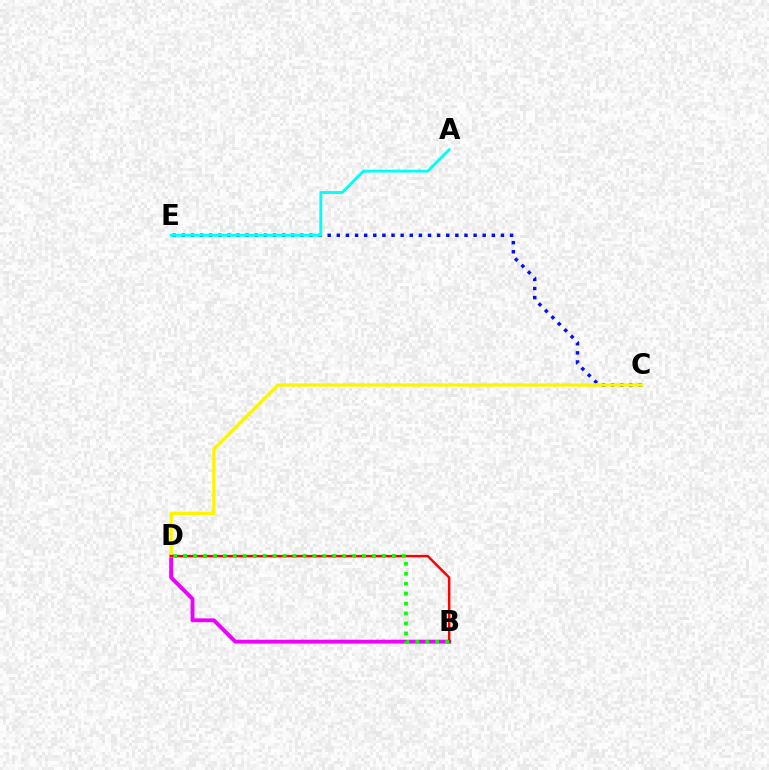{('C', 'E'): [{'color': '#0010ff', 'line_style': 'dotted', 'thickness': 2.48}], ('A', 'E'): [{'color': '#00fff6', 'line_style': 'solid', 'thickness': 2.07}], ('B', 'D'): [{'color': '#ee00ff', 'line_style': 'solid', 'thickness': 2.79}, {'color': '#ff0000', 'line_style': 'solid', 'thickness': 1.77}, {'color': '#08ff00', 'line_style': 'dotted', 'thickness': 2.7}], ('C', 'D'): [{'color': '#fcf500', 'line_style': 'solid', 'thickness': 2.35}]}